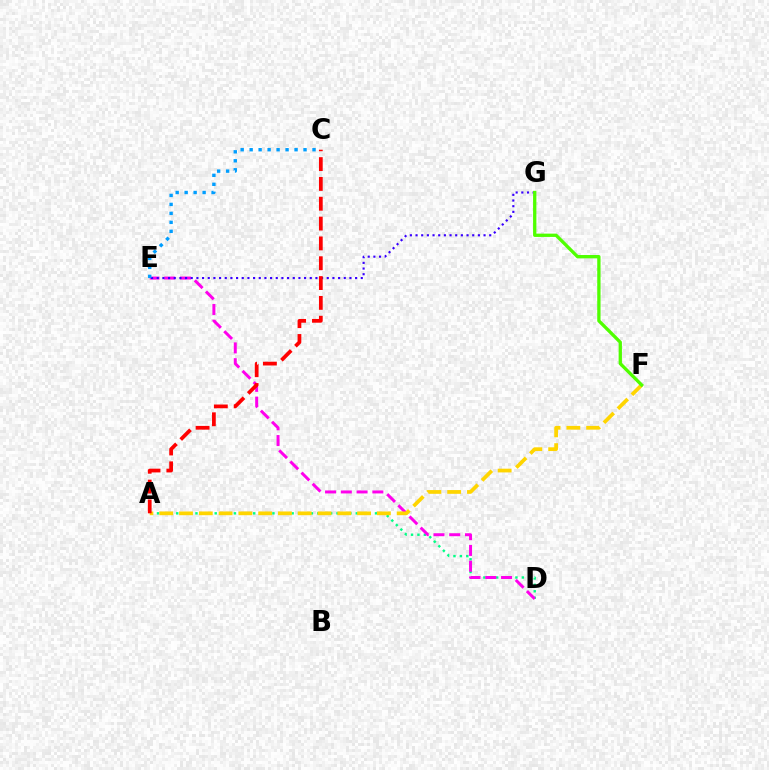{('A', 'D'): [{'color': '#00ff86', 'line_style': 'dotted', 'thickness': 1.74}], ('D', 'E'): [{'color': '#ff00ed', 'line_style': 'dashed', 'thickness': 2.14}], ('E', 'G'): [{'color': '#3700ff', 'line_style': 'dotted', 'thickness': 1.54}], ('A', 'F'): [{'color': '#ffd500', 'line_style': 'dashed', 'thickness': 2.69}], ('A', 'C'): [{'color': '#ff0000', 'line_style': 'dashed', 'thickness': 2.69}], ('F', 'G'): [{'color': '#4fff00', 'line_style': 'solid', 'thickness': 2.38}], ('C', 'E'): [{'color': '#009eff', 'line_style': 'dotted', 'thickness': 2.44}]}